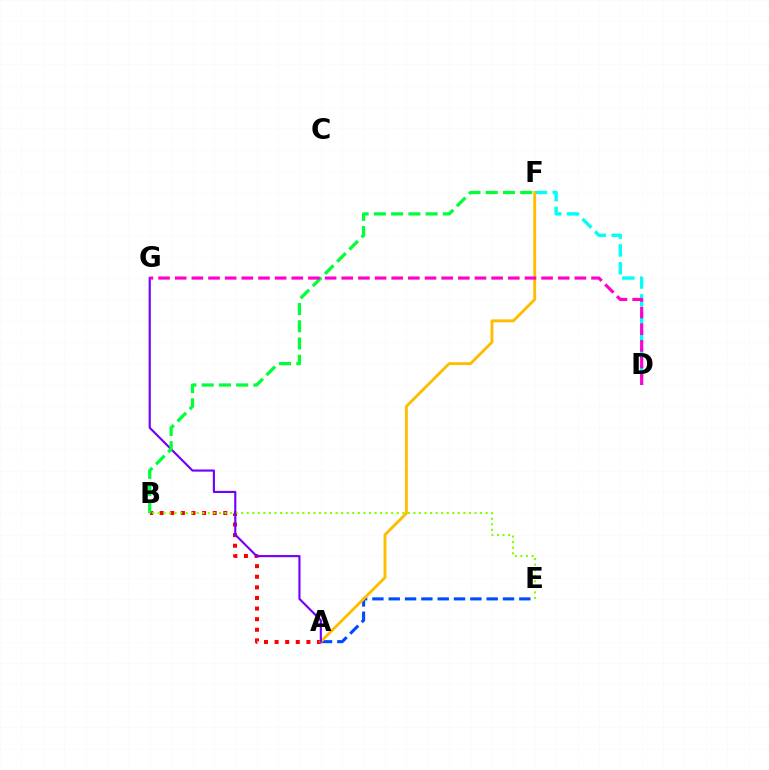{('A', 'E'): [{'color': '#004bff', 'line_style': 'dashed', 'thickness': 2.22}], ('A', 'B'): [{'color': '#ff0000', 'line_style': 'dotted', 'thickness': 2.88}], ('B', 'E'): [{'color': '#84ff00', 'line_style': 'dotted', 'thickness': 1.51}], ('D', 'F'): [{'color': '#00fff6', 'line_style': 'dashed', 'thickness': 2.42}], ('A', 'F'): [{'color': '#ffbd00', 'line_style': 'solid', 'thickness': 2.08}], ('A', 'G'): [{'color': '#7200ff', 'line_style': 'solid', 'thickness': 1.54}], ('B', 'F'): [{'color': '#00ff39', 'line_style': 'dashed', 'thickness': 2.34}], ('D', 'G'): [{'color': '#ff00cf', 'line_style': 'dashed', 'thickness': 2.26}]}